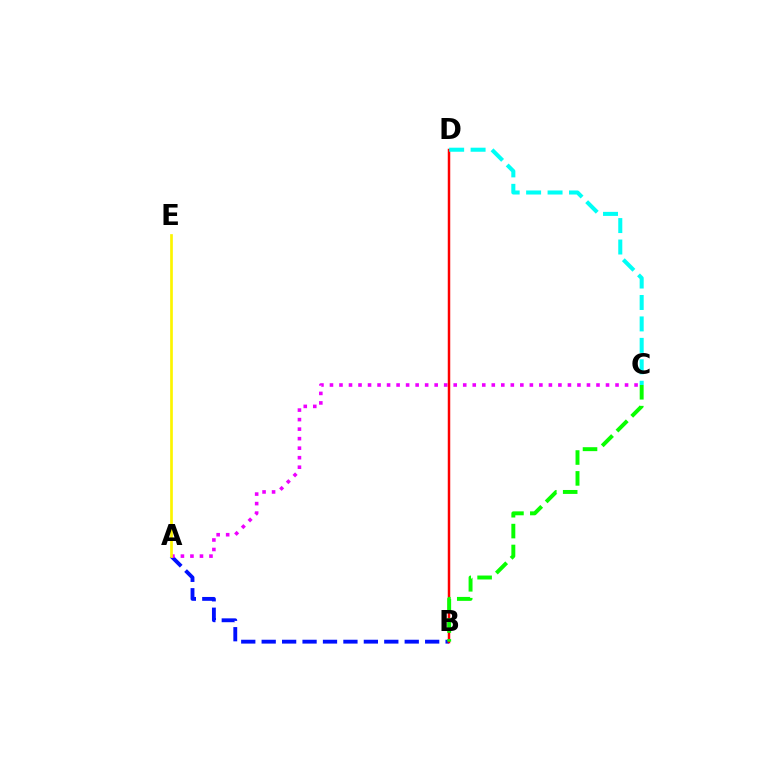{('A', 'B'): [{'color': '#0010ff', 'line_style': 'dashed', 'thickness': 2.78}], ('A', 'C'): [{'color': '#ee00ff', 'line_style': 'dotted', 'thickness': 2.59}], ('B', 'D'): [{'color': '#ff0000', 'line_style': 'solid', 'thickness': 1.79}], ('B', 'C'): [{'color': '#08ff00', 'line_style': 'dashed', 'thickness': 2.83}], ('C', 'D'): [{'color': '#00fff6', 'line_style': 'dashed', 'thickness': 2.91}], ('A', 'E'): [{'color': '#fcf500', 'line_style': 'solid', 'thickness': 1.94}]}